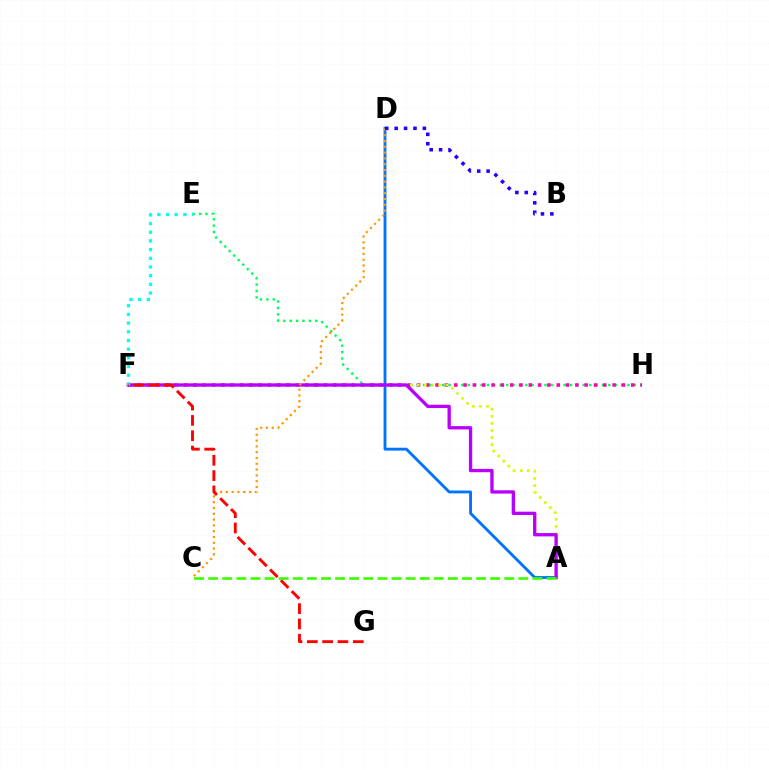{('E', 'H'): [{'color': '#00ff5c', 'line_style': 'dotted', 'thickness': 1.74}], ('F', 'H'): [{'color': '#ff00ac', 'line_style': 'dotted', 'thickness': 2.53}], ('A', 'D'): [{'color': '#0074ff', 'line_style': 'solid', 'thickness': 2.06}], ('A', 'F'): [{'color': '#d1ff00', 'line_style': 'dotted', 'thickness': 1.93}, {'color': '#b900ff', 'line_style': 'solid', 'thickness': 2.39}], ('C', 'D'): [{'color': '#ff9400', 'line_style': 'dotted', 'thickness': 1.58}], ('E', 'F'): [{'color': '#00fff6', 'line_style': 'dotted', 'thickness': 2.36}], ('A', 'C'): [{'color': '#3dff00', 'line_style': 'dashed', 'thickness': 1.92}], ('B', 'D'): [{'color': '#2500ff', 'line_style': 'dotted', 'thickness': 2.55}], ('F', 'G'): [{'color': '#ff0000', 'line_style': 'dashed', 'thickness': 2.08}]}